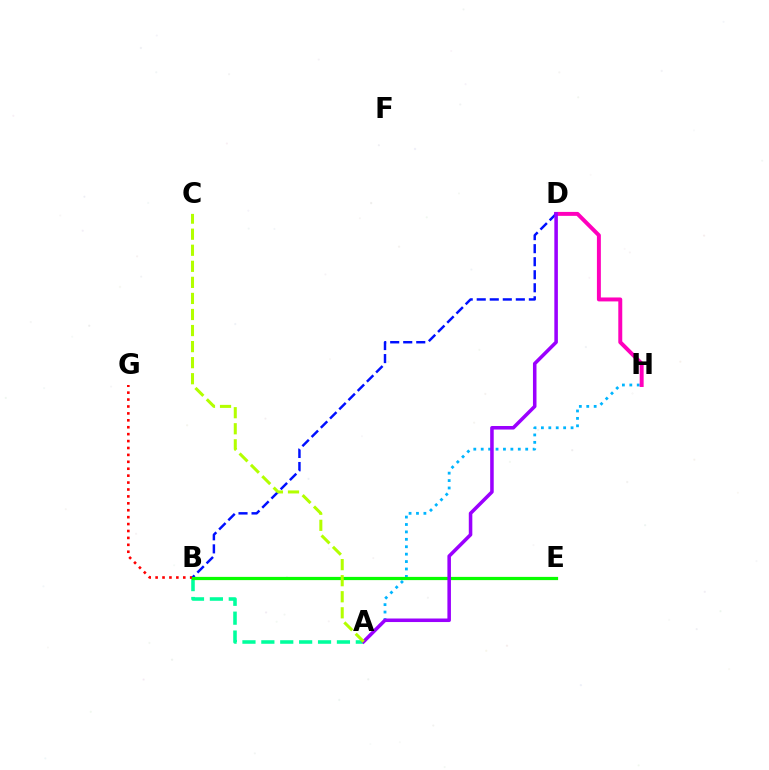{('A', 'H'): [{'color': '#00b5ff', 'line_style': 'dotted', 'thickness': 2.02}], ('A', 'B'): [{'color': '#00ff9d', 'line_style': 'dashed', 'thickness': 2.57}], ('B', 'E'): [{'color': '#ffa500', 'line_style': 'solid', 'thickness': 2.18}, {'color': '#08ff00', 'line_style': 'solid', 'thickness': 2.3}], ('B', 'G'): [{'color': '#ff0000', 'line_style': 'dotted', 'thickness': 1.88}], ('D', 'H'): [{'color': '#ff00bd', 'line_style': 'solid', 'thickness': 2.84}], ('B', 'D'): [{'color': '#0010ff', 'line_style': 'dashed', 'thickness': 1.77}], ('A', 'D'): [{'color': '#9b00ff', 'line_style': 'solid', 'thickness': 2.55}], ('A', 'C'): [{'color': '#b3ff00', 'line_style': 'dashed', 'thickness': 2.18}]}